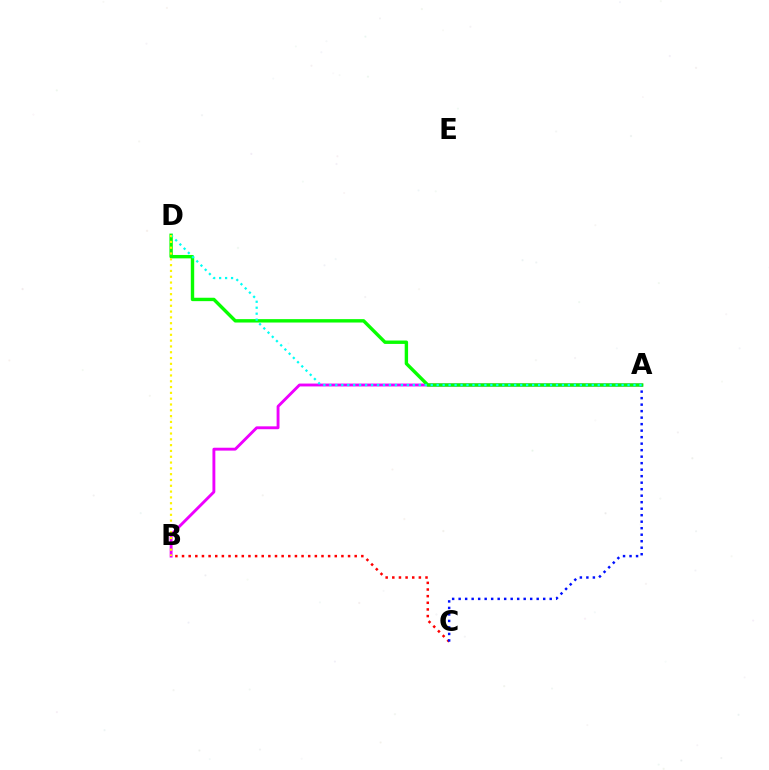{('B', 'C'): [{'color': '#ff0000', 'line_style': 'dotted', 'thickness': 1.8}], ('A', 'B'): [{'color': '#ee00ff', 'line_style': 'solid', 'thickness': 2.07}], ('A', 'C'): [{'color': '#0010ff', 'line_style': 'dotted', 'thickness': 1.77}], ('A', 'D'): [{'color': '#08ff00', 'line_style': 'solid', 'thickness': 2.45}, {'color': '#00fff6', 'line_style': 'dotted', 'thickness': 1.62}], ('B', 'D'): [{'color': '#fcf500', 'line_style': 'dotted', 'thickness': 1.58}]}